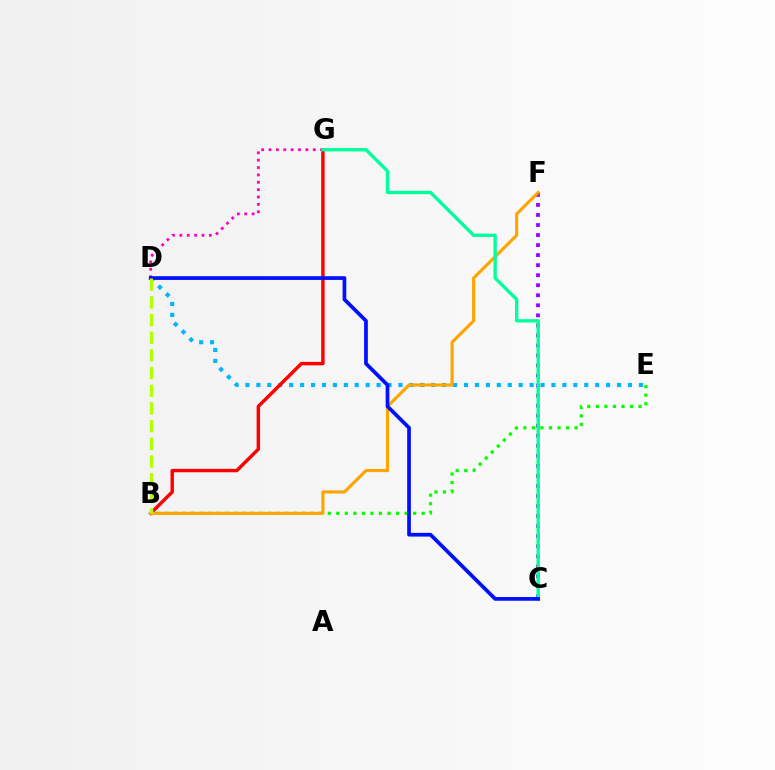{('B', 'E'): [{'color': '#08ff00', 'line_style': 'dotted', 'thickness': 2.32}], ('C', 'F'): [{'color': '#9b00ff', 'line_style': 'dotted', 'thickness': 2.73}], ('D', 'E'): [{'color': '#00b5ff', 'line_style': 'dotted', 'thickness': 2.97}], ('B', 'G'): [{'color': '#ff0000', 'line_style': 'solid', 'thickness': 2.47}], ('B', 'F'): [{'color': '#ffa500', 'line_style': 'solid', 'thickness': 2.25}], ('D', 'G'): [{'color': '#ff00bd', 'line_style': 'dotted', 'thickness': 2.0}], ('C', 'G'): [{'color': '#00ff9d', 'line_style': 'solid', 'thickness': 2.41}], ('C', 'D'): [{'color': '#0010ff', 'line_style': 'solid', 'thickness': 2.68}], ('B', 'D'): [{'color': '#b3ff00', 'line_style': 'dashed', 'thickness': 2.4}]}